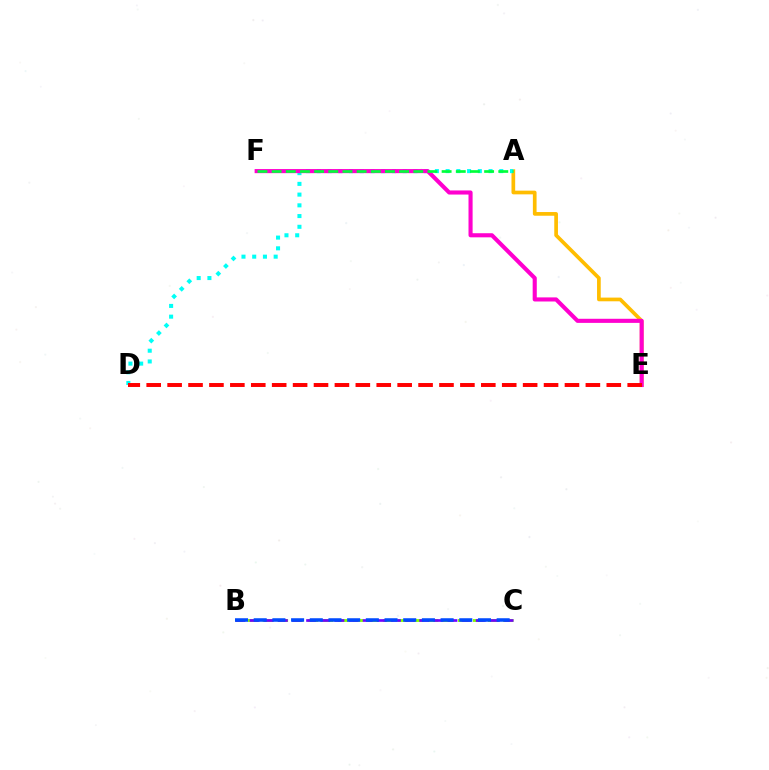{('A', 'E'): [{'color': '#ffbd00', 'line_style': 'solid', 'thickness': 2.66}], ('A', 'D'): [{'color': '#00fff6', 'line_style': 'dotted', 'thickness': 2.92}], ('B', 'C'): [{'color': '#84ff00', 'line_style': 'dashed', 'thickness': 2.04}, {'color': '#7200ff', 'line_style': 'dashed', 'thickness': 1.92}, {'color': '#004bff', 'line_style': 'dashed', 'thickness': 2.54}], ('E', 'F'): [{'color': '#ff00cf', 'line_style': 'solid', 'thickness': 2.95}], ('A', 'F'): [{'color': '#00ff39', 'line_style': 'dashed', 'thickness': 1.92}], ('D', 'E'): [{'color': '#ff0000', 'line_style': 'dashed', 'thickness': 2.84}]}